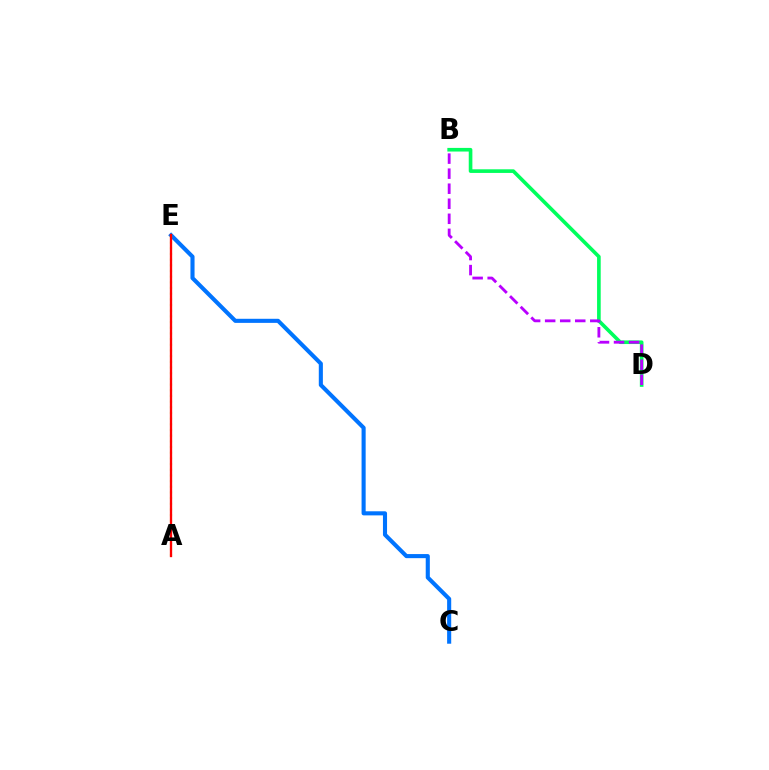{('C', 'E'): [{'color': '#0074ff', 'line_style': 'solid', 'thickness': 2.95}], ('A', 'E'): [{'color': '#d1ff00', 'line_style': 'dotted', 'thickness': 1.54}, {'color': '#ff0000', 'line_style': 'solid', 'thickness': 1.67}], ('B', 'D'): [{'color': '#00ff5c', 'line_style': 'solid', 'thickness': 2.62}, {'color': '#b900ff', 'line_style': 'dashed', 'thickness': 2.04}]}